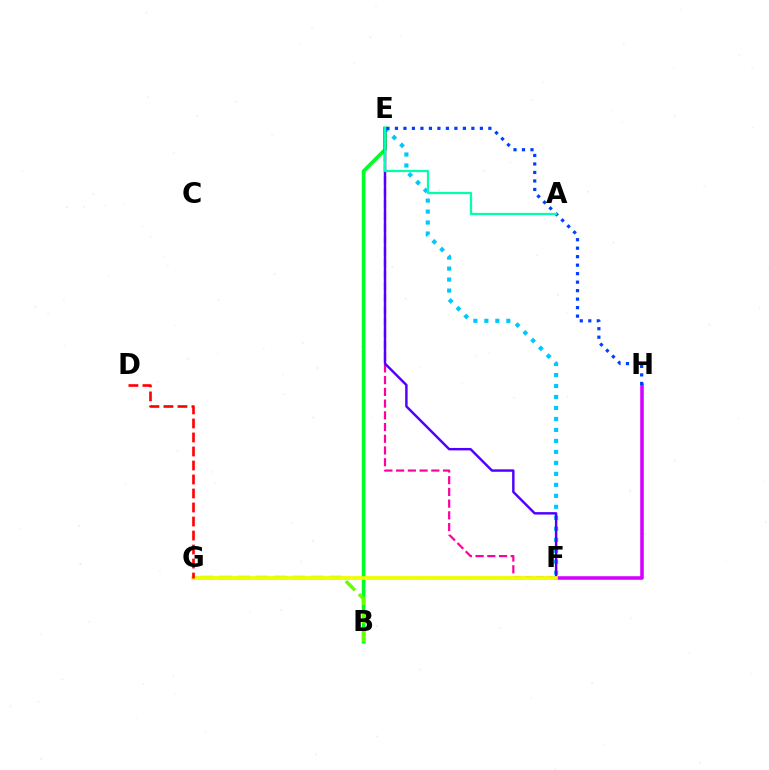{('F', 'G'): [{'color': '#ff8800', 'line_style': 'dashed', 'thickness': 1.68}, {'color': '#eeff00', 'line_style': 'solid', 'thickness': 2.7}], ('E', 'F'): [{'color': '#ff00a0', 'line_style': 'dashed', 'thickness': 1.59}, {'color': '#00c7ff', 'line_style': 'dotted', 'thickness': 2.98}, {'color': '#4f00ff', 'line_style': 'solid', 'thickness': 1.76}], ('B', 'E'): [{'color': '#00ff27', 'line_style': 'solid', 'thickness': 2.65}], ('F', 'H'): [{'color': '#d600ff', 'line_style': 'solid', 'thickness': 2.55}], ('E', 'H'): [{'color': '#003fff', 'line_style': 'dotted', 'thickness': 2.31}], ('B', 'G'): [{'color': '#66ff00', 'line_style': 'dashed', 'thickness': 2.49}], ('A', 'E'): [{'color': '#00ffaf', 'line_style': 'solid', 'thickness': 1.62}], ('D', 'G'): [{'color': '#ff0000', 'line_style': 'dashed', 'thickness': 1.9}]}